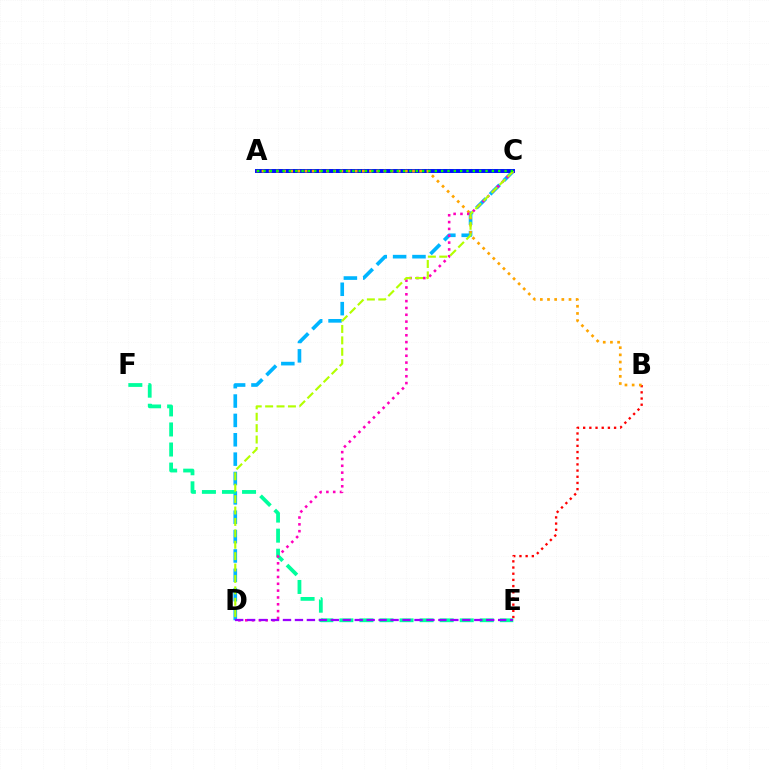{('C', 'D'): [{'color': '#00b5ff', 'line_style': 'dashed', 'thickness': 2.63}, {'color': '#ff00bd', 'line_style': 'dotted', 'thickness': 1.86}, {'color': '#b3ff00', 'line_style': 'dashed', 'thickness': 1.55}], ('B', 'E'): [{'color': '#ff0000', 'line_style': 'dotted', 'thickness': 1.68}], ('A', 'C'): [{'color': '#0010ff', 'line_style': 'solid', 'thickness': 2.85}, {'color': '#08ff00', 'line_style': 'dotted', 'thickness': 1.72}], ('A', 'B'): [{'color': '#ffa500', 'line_style': 'dotted', 'thickness': 1.95}], ('E', 'F'): [{'color': '#00ff9d', 'line_style': 'dashed', 'thickness': 2.73}], ('D', 'E'): [{'color': '#9b00ff', 'line_style': 'dashed', 'thickness': 1.62}]}